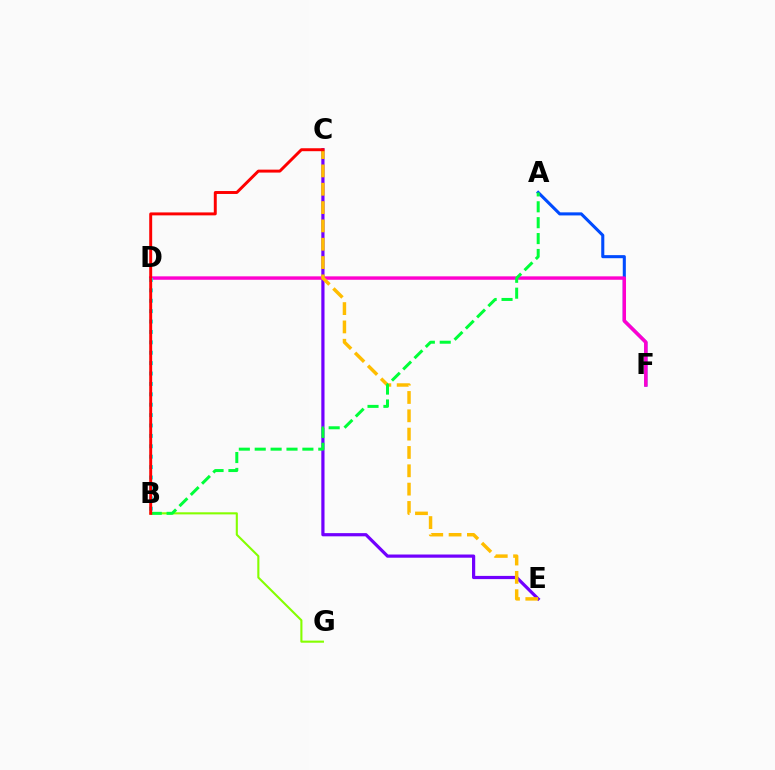{('B', 'G'): [{'color': '#84ff00', 'line_style': 'solid', 'thickness': 1.51}], ('A', 'F'): [{'color': '#004bff', 'line_style': 'solid', 'thickness': 2.21}], ('C', 'E'): [{'color': '#7200ff', 'line_style': 'solid', 'thickness': 2.31}, {'color': '#ffbd00', 'line_style': 'dashed', 'thickness': 2.49}], ('D', 'F'): [{'color': '#ff00cf', 'line_style': 'solid', 'thickness': 2.46}], ('B', 'D'): [{'color': '#00fff6', 'line_style': 'dotted', 'thickness': 2.82}], ('A', 'B'): [{'color': '#00ff39', 'line_style': 'dashed', 'thickness': 2.16}], ('B', 'C'): [{'color': '#ff0000', 'line_style': 'solid', 'thickness': 2.12}]}